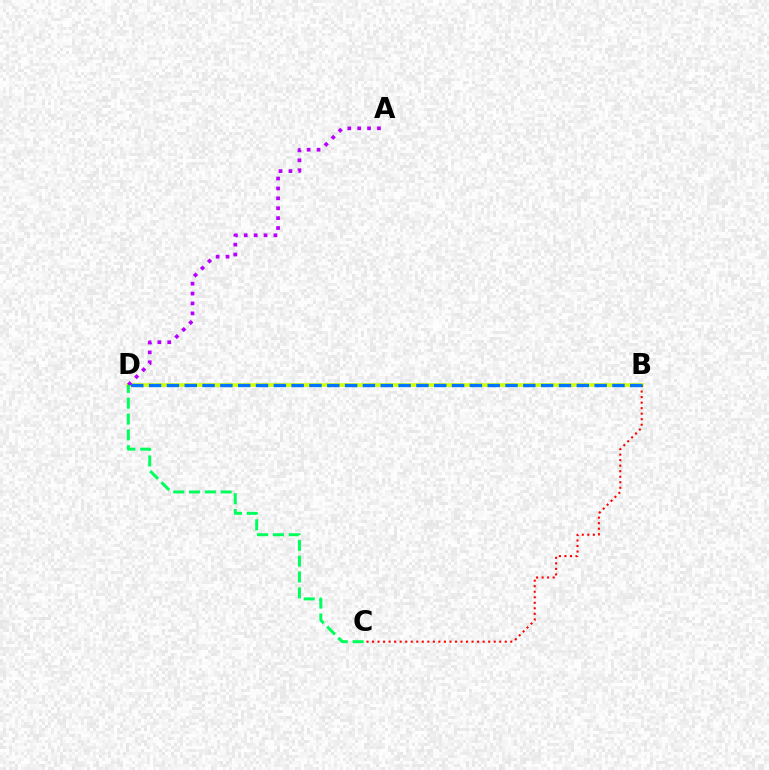{('B', 'D'): [{'color': '#d1ff00', 'line_style': 'solid', 'thickness': 2.58}, {'color': '#0074ff', 'line_style': 'dashed', 'thickness': 2.42}], ('A', 'D'): [{'color': '#b900ff', 'line_style': 'dotted', 'thickness': 2.69}], ('B', 'C'): [{'color': '#ff0000', 'line_style': 'dotted', 'thickness': 1.5}], ('C', 'D'): [{'color': '#00ff5c', 'line_style': 'dashed', 'thickness': 2.15}]}